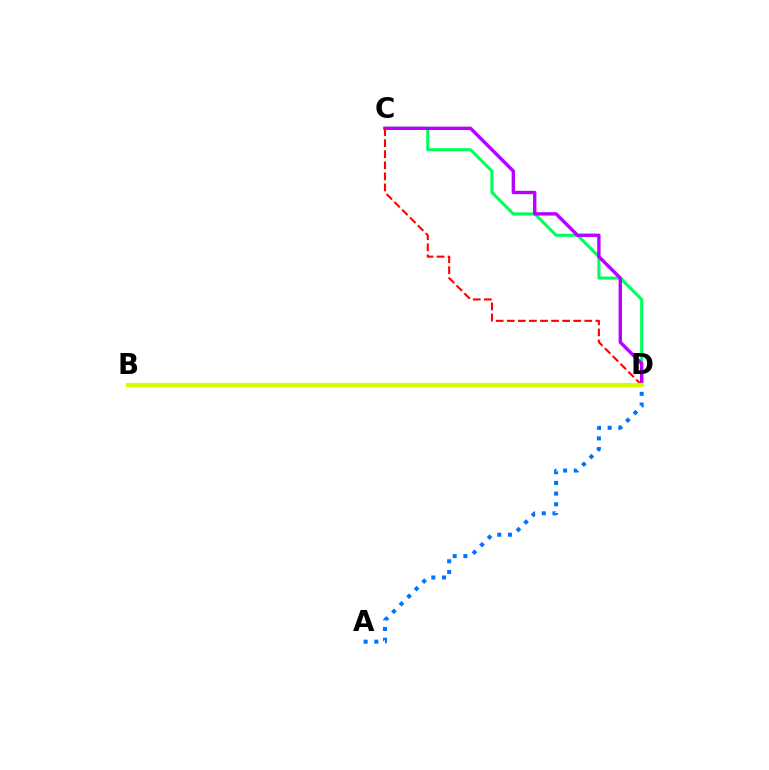{('A', 'D'): [{'color': '#0074ff', 'line_style': 'dotted', 'thickness': 2.9}], ('C', 'D'): [{'color': '#00ff5c', 'line_style': 'solid', 'thickness': 2.2}, {'color': '#b900ff', 'line_style': 'solid', 'thickness': 2.43}, {'color': '#ff0000', 'line_style': 'dashed', 'thickness': 1.5}], ('B', 'D'): [{'color': '#d1ff00', 'line_style': 'solid', 'thickness': 3.0}]}